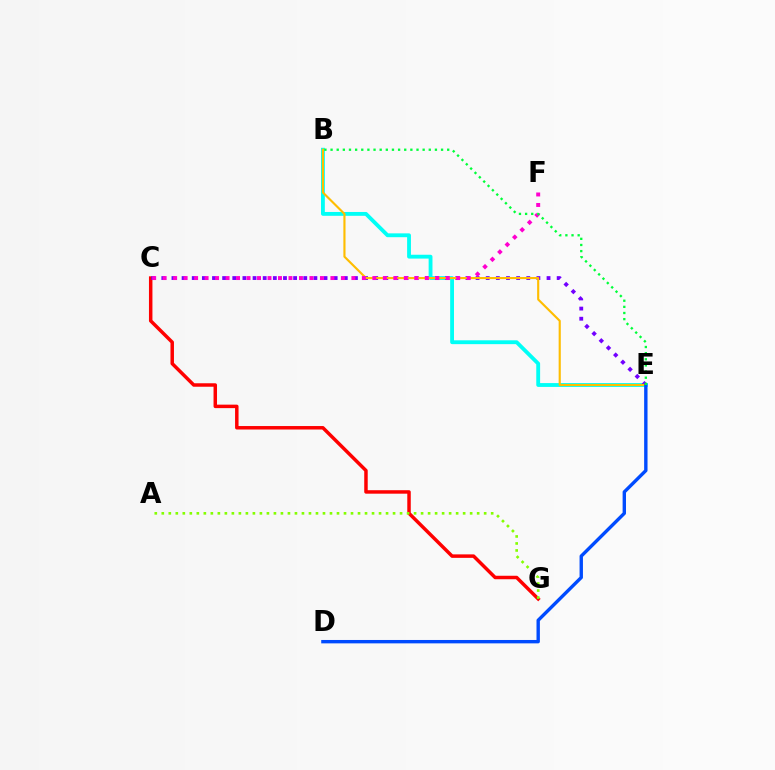{('C', 'G'): [{'color': '#ff0000', 'line_style': 'solid', 'thickness': 2.5}], ('B', 'E'): [{'color': '#00fff6', 'line_style': 'solid', 'thickness': 2.76}, {'color': '#ffbd00', 'line_style': 'solid', 'thickness': 1.54}, {'color': '#00ff39', 'line_style': 'dotted', 'thickness': 1.67}], ('C', 'E'): [{'color': '#7200ff', 'line_style': 'dotted', 'thickness': 2.75}], ('A', 'G'): [{'color': '#84ff00', 'line_style': 'dotted', 'thickness': 1.9}], ('D', 'E'): [{'color': '#004bff', 'line_style': 'solid', 'thickness': 2.44}], ('C', 'F'): [{'color': '#ff00cf', 'line_style': 'dotted', 'thickness': 2.85}]}